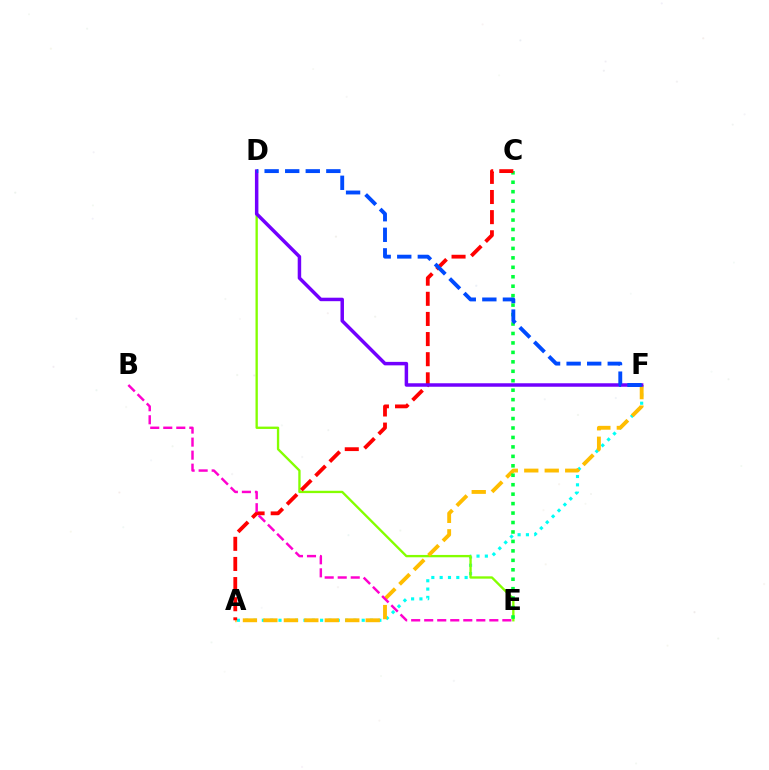{('A', 'F'): [{'color': '#00fff6', 'line_style': 'dotted', 'thickness': 2.26}, {'color': '#ffbd00', 'line_style': 'dashed', 'thickness': 2.78}], ('D', 'E'): [{'color': '#84ff00', 'line_style': 'solid', 'thickness': 1.68}], ('C', 'E'): [{'color': '#00ff39', 'line_style': 'dotted', 'thickness': 2.57}], ('A', 'C'): [{'color': '#ff0000', 'line_style': 'dashed', 'thickness': 2.73}], ('D', 'F'): [{'color': '#7200ff', 'line_style': 'solid', 'thickness': 2.51}, {'color': '#004bff', 'line_style': 'dashed', 'thickness': 2.79}], ('B', 'E'): [{'color': '#ff00cf', 'line_style': 'dashed', 'thickness': 1.77}]}